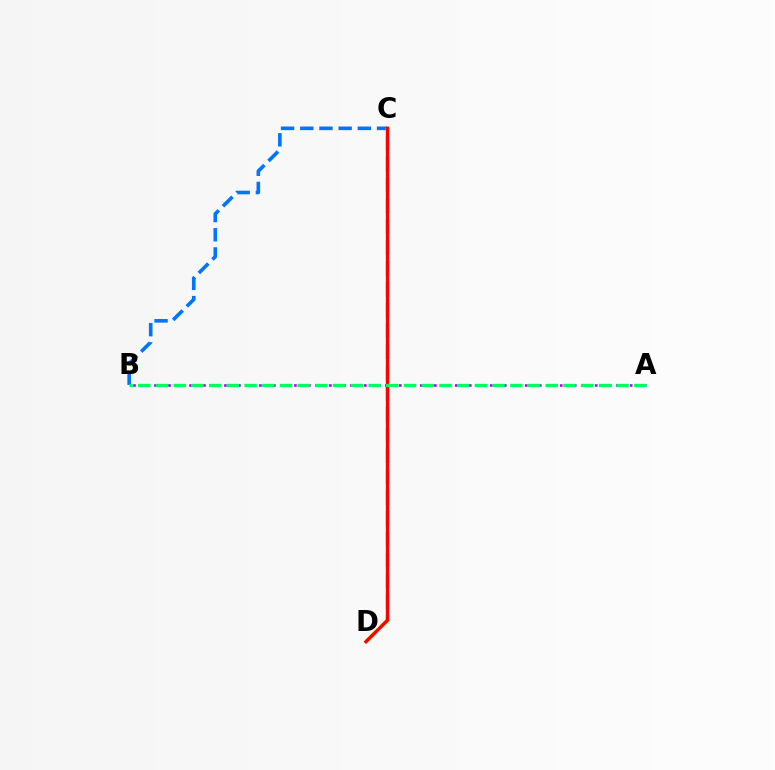{('B', 'C'): [{'color': '#0074ff', 'line_style': 'dashed', 'thickness': 2.61}], ('C', 'D'): [{'color': '#d1ff00', 'line_style': 'dashed', 'thickness': 2.83}, {'color': '#ff0000', 'line_style': 'solid', 'thickness': 2.41}], ('A', 'B'): [{'color': '#b900ff', 'line_style': 'dotted', 'thickness': 1.9}, {'color': '#00ff5c', 'line_style': 'dashed', 'thickness': 2.41}]}